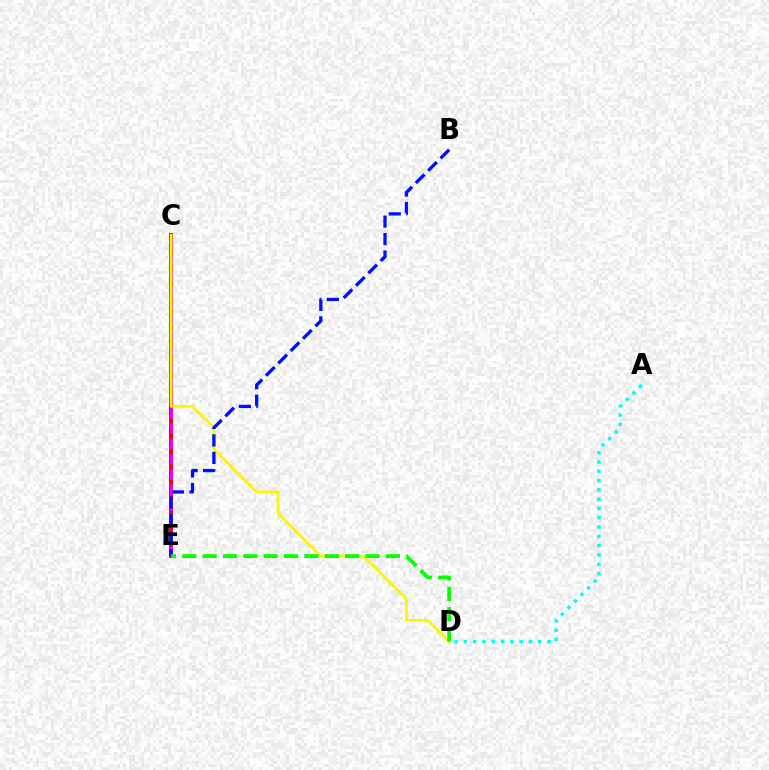{('C', 'E'): [{'color': '#ff0000', 'line_style': 'solid', 'thickness': 2.88}, {'color': '#ee00ff', 'line_style': 'dashed', 'thickness': 2.08}], ('C', 'D'): [{'color': '#fcf500', 'line_style': 'solid', 'thickness': 1.97}], ('B', 'E'): [{'color': '#0010ff', 'line_style': 'dashed', 'thickness': 2.38}], ('A', 'D'): [{'color': '#00fff6', 'line_style': 'dotted', 'thickness': 2.53}], ('D', 'E'): [{'color': '#08ff00', 'line_style': 'dashed', 'thickness': 2.77}]}